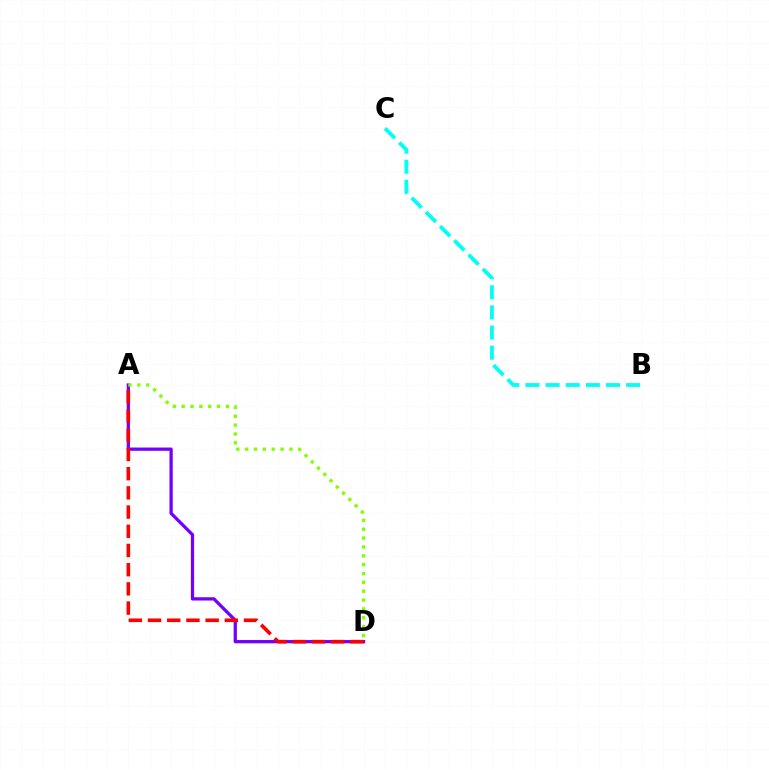{('B', 'C'): [{'color': '#00fff6', 'line_style': 'dashed', 'thickness': 2.73}], ('A', 'D'): [{'color': '#7200ff', 'line_style': 'solid', 'thickness': 2.35}, {'color': '#ff0000', 'line_style': 'dashed', 'thickness': 2.61}, {'color': '#84ff00', 'line_style': 'dotted', 'thickness': 2.41}]}